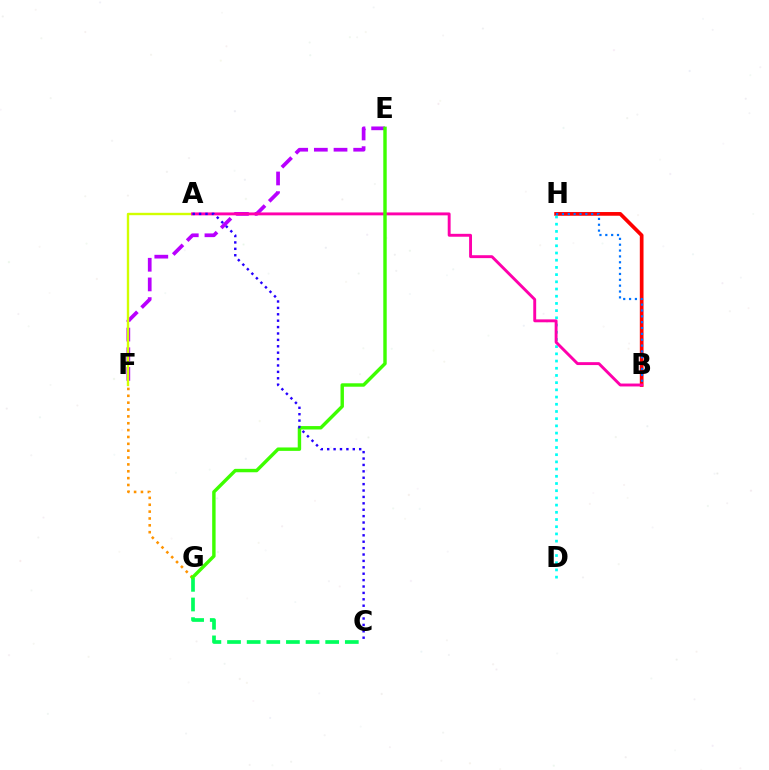{('B', 'H'): [{'color': '#ff0000', 'line_style': 'solid', 'thickness': 2.67}, {'color': '#0074ff', 'line_style': 'dotted', 'thickness': 1.59}], ('F', 'G'): [{'color': '#ff9400', 'line_style': 'dotted', 'thickness': 1.86}], ('E', 'F'): [{'color': '#b900ff', 'line_style': 'dashed', 'thickness': 2.67}], ('C', 'G'): [{'color': '#00ff5c', 'line_style': 'dashed', 'thickness': 2.67}], ('D', 'H'): [{'color': '#00fff6', 'line_style': 'dotted', 'thickness': 1.96}], ('A', 'F'): [{'color': '#d1ff00', 'line_style': 'solid', 'thickness': 1.71}], ('A', 'B'): [{'color': '#ff00ac', 'line_style': 'solid', 'thickness': 2.09}], ('E', 'G'): [{'color': '#3dff00', 'line_style': 'solid', 'thickness': 2.46}], ('A', 'C'): [{'color': '#2500ff', 'line_style': 'dotted', 'thickness': 1.74}]}